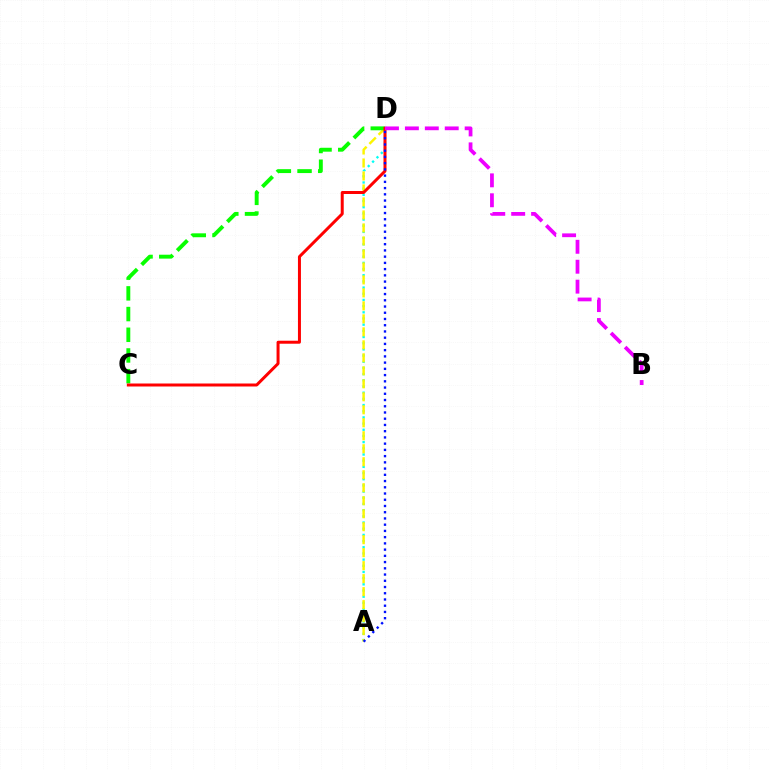{('A', 'D'): [{'color': '#00fff6', 'line_style': 'dotted', 'thickness': 1.68}, {'color': '#fcf500', 'line_style': 'dashed', 'thickness': 1.76}, {'color': '#0010ff', 'line_style': 'dotted', 'thickness': 1.69}], ('C', 'D'): [{'color': '#08ff00', 'line_style': 'dashed', 'thickness': 2.81}, {'color': '#ff0000', 'line_style': 'solid', 'thickness': 2.15}], ('B', 'D'): [{'color': '#ee00ff', 'line_style': 'dashed', 'thickness': 2.71}]}